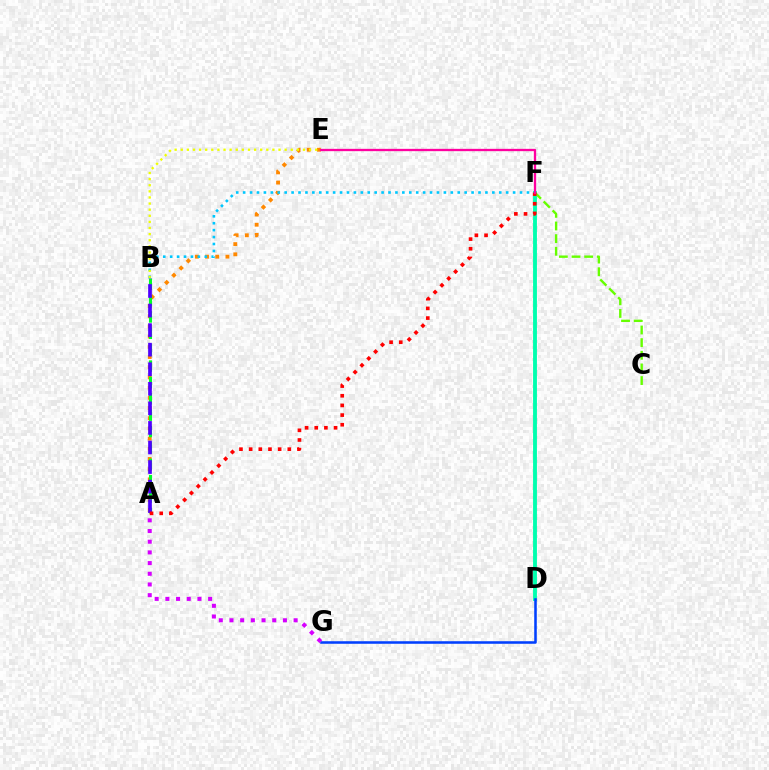{('D', 'F'): [{'color': '#00ffaf', 'line_style': 'solid', 'thickness': 2.78}], ('A', 'E'): [{'color': '#ff8800', 'line_style': 'dotted', 'thickness': 2.77}], ('D', 'G'): [{'color': '#003fff', 'line_style': 'solid', 'thickness': 1.84}], ('A', 'B'): [{'color': '#00ff27', 'line_style': 'dashed', 'thickness': 2.22}, {'color': '#4f00ff', 'line_style': 'dashed', 'thickness': 2.66}], ('C', 'F'): [{'color': '#66ff00', 'line_style': 'dashed', 'thickness': 1.72}], ('B', 'F'): [{'color': '#00c7ff', 'line_style': 'dotted', 'thickness': 1.88}], ('B', 'E'): [{'color': '#eeff00', 'line_style': 'dotted', 'thickness': 1.66}], ('A', 'G'): [{'color': '#d600ff', 'line_style': 'dotted', 'thickness': 2.9}], ('A', 'F'): [{'color': '#ff0000', 'line_style': 'dotted', 'thickness': 2.63}], ('E', 'F'): [{'color': '#ff00a0', 'line_style': 'solid', 'thickness': 1.66}]}